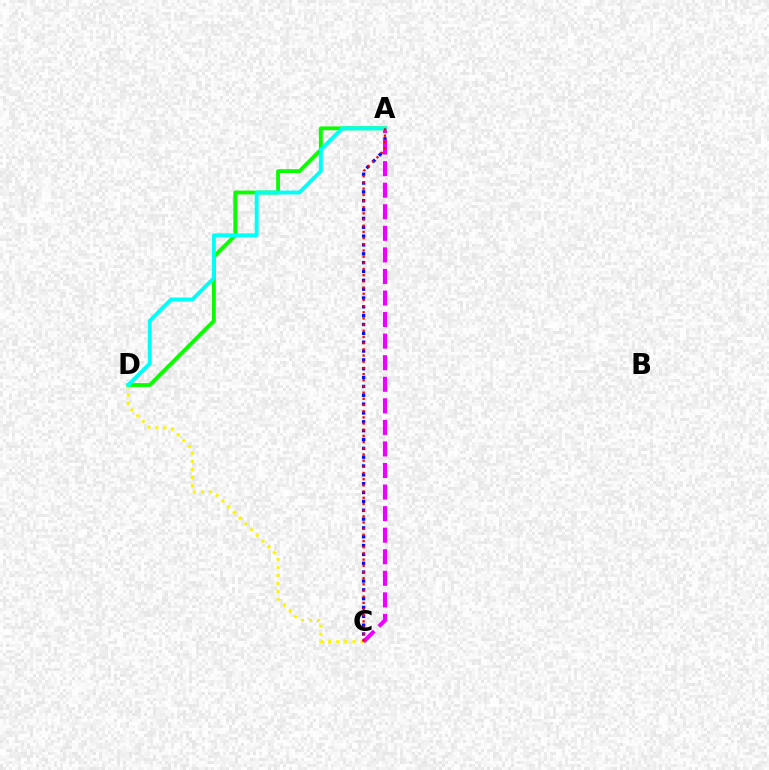{('A', 'D'): [{'color': '#08ff00', 'line_style': 'solid', 'thickness': 2.76}, {'color': '#00fff6', 'line_style': 'solid', 'thickness': 2.78}], ('C', 'D'): [{'color': '#fcf500', 'line_style': 'dotted', 'thickness': 2.2}], ('A', 'C'): [{'color': '#0010ff', 'line_style': 'dotted', 'thickness': 2.4}, {'color': '#ee00ff', 'line_style': 'dashed', 'thickness': 2.93}, {'color': '#ff0000', 'line_style': 'dotted', 'thickness': 1.68}]}